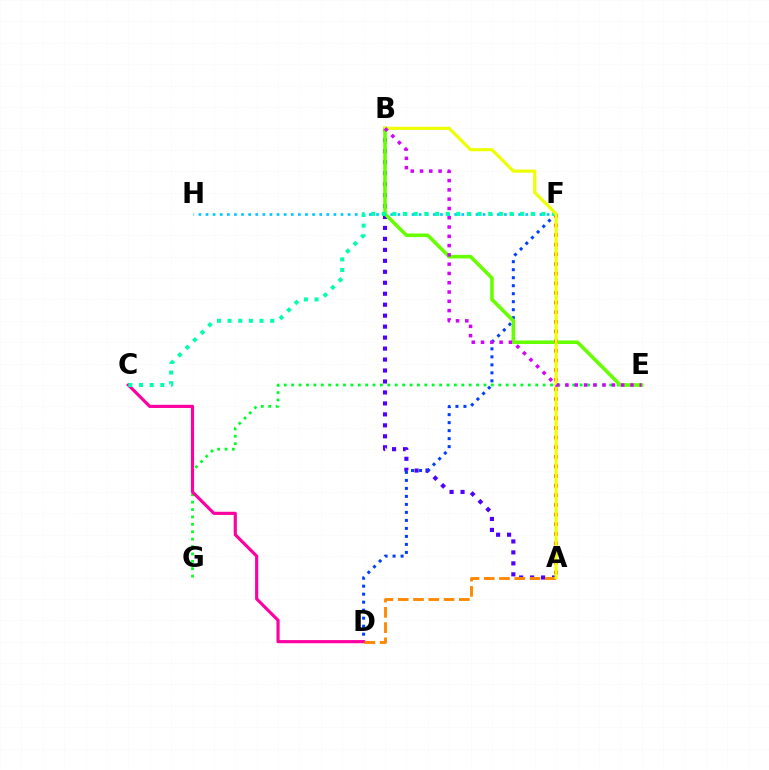{('E', 'G'): [{'color': '#00ff27', 'line_style': 'dotted', 'thickness': 2.01}], ('A', 'B'): [{'color': '#4f00ff', 'line_style': 'dotted', 'thickness': 2.98}, {'color': '#eeff00', 'line_style': 'solid', 'thickness': 2.27}], ('D', 'F'): [{'color': '#003fff', 'line_style': 'dotted', 'thickness': 2.17}], ('C', 'D'): [{'color': '#ff00a0', 'line_style': 'solid', 'thickness': 2.28}], ('B', 'E'): [{'color': '#66ff00', 'line_style': 'solid', 'thickness': 2.57}, {'color': '#d600ff', 'line_style': 'dotted', 'thickness': 2.52}], ('F', 'H'): [{'color': '#00c7ff', 'line_style': 'dotted', 'thickness': 1.93}], ('A', 'D'): [{'color': '#ff8800', 'line_style': 'dashed', 'thickness': 2.08}], ('A', 'F'): [{'color': '#ff0000', 'line_style': 'dotted', 'thickness': 2.62}], ('C', 'F'): [{'color': '#00ffaf', 'line_style': 'dotted', 'thickness': 2.89}]}